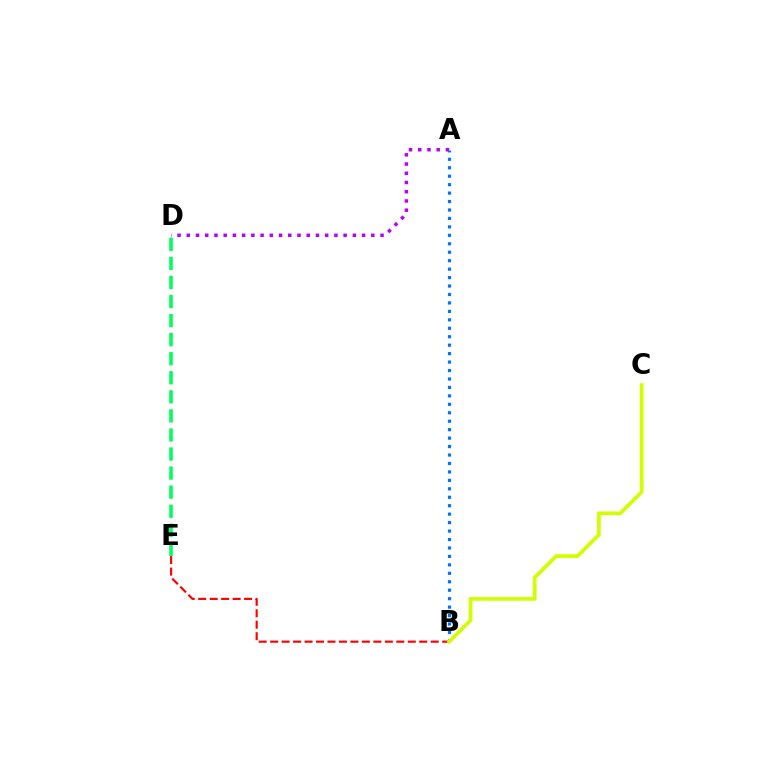{('A', 'D'): [{'color': '#b900ff', 'line_style': 'dotted', 'thickness': 2.51}], ('B', 'E'): [{'color': '#ff0000', 'line_style': 'dashed', 'thickness': 1.56}], ('D', 'E'): [{'color': '#00ff5c', 'line_style': 'dashed', 'thickness': 2.59}], ('A', 'B'): [{'color': '#0074ff', 'line_style': 'dotted', 'thickness': 2.3}], ('B', 'C'): [{'color': '#d1ff00', 'line_style': 'solid', 'thickness': 2.69}]}